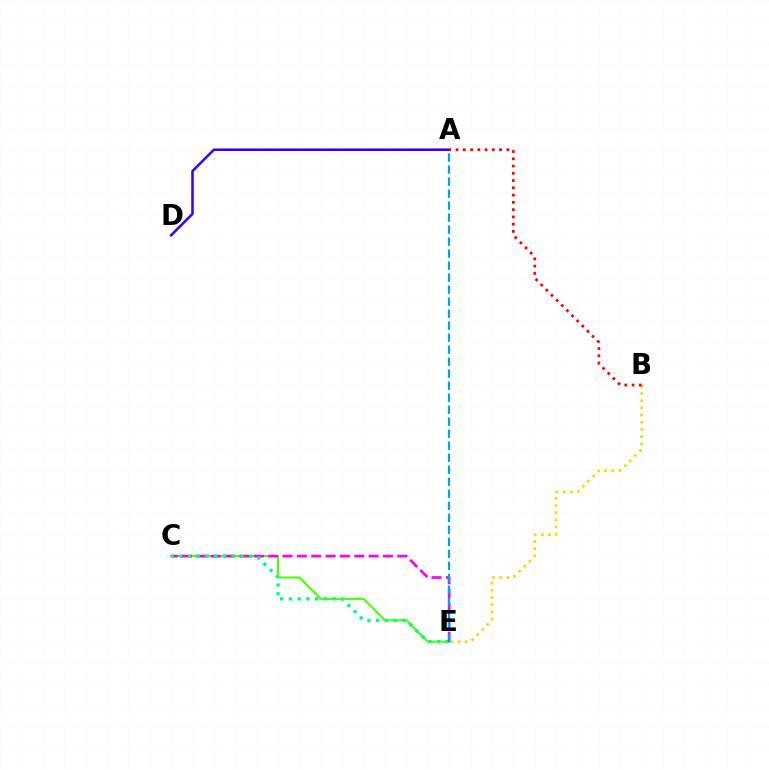{('A', 'D'): [{'color': '#3700ff', 'line_style': 'solid', 'thickness': 1.84}], ('B', 'E'): [{'color': '#ffd500', 'line_style': 'dotted', 'thickness': 1.95}], ('C', 'E'): [{'color': '#4fff00', 'line_style': 'solid', 'thickness': 1.52}, {'color': '#ff00ed', 'line_style': 'dashed', 'thickness': 1.95}, {'color': '#00ff86', 'line_style': 'dotted', 'thickness': 2.38}], ('A', 'E'): [{'color': '#009eff', 'line_style': 'dashed', 'thickness': 1.63}], ('A', 'B'): [{'color': '#ff0000', 'line_style': 'dotted', 'thickness': 1.97}]}